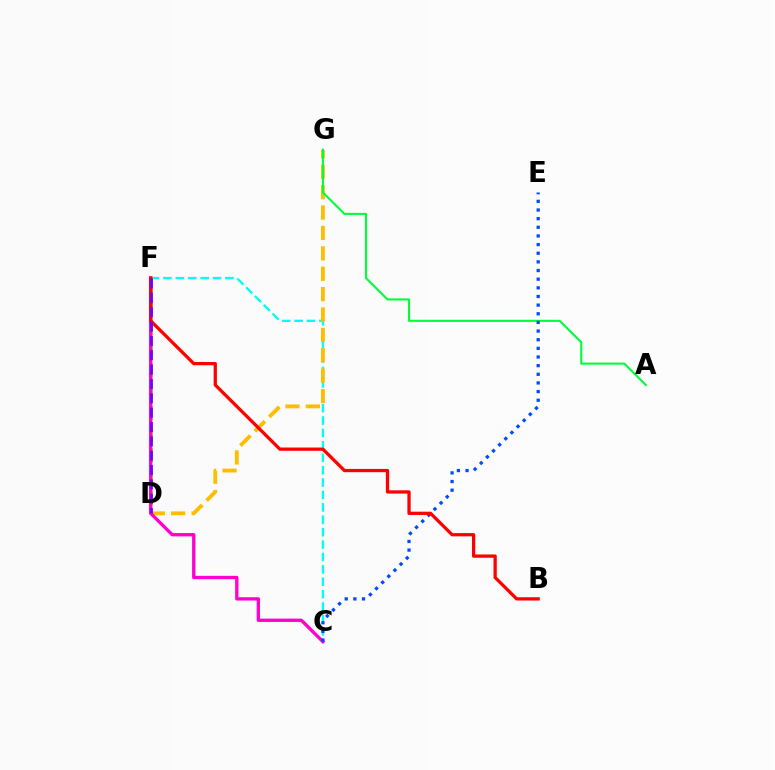{('C', 'F'): [{'color': '#00fff6', 'line_style': 'dashed', 'thickness': 1.68}, {'color': '#ff00cf', 'line_style': 'solid', 'thickness': 2.39}], ('D', 'F'): [{'color': '#84ff00', 'line_style': 'dashed', 'thickness': 2.89}, {'color': '#7200ff', 'line_style': 'dashed', 'thickness': 1.95}], ('D', 'G'): [{'color': '#ffbd00', 'line_style': 'dashed', 'thickness': 2.77}], ('A', 'G'): [{'color': '#00ff39', 'line_style': 'solid', 'thickness': 1.51}], ('C', 'E'): [{'color': '#004bff', 'line_style': 'dotted', 'thickness': 2.35}], ('B', 'F'): [{'color': '#ff0000', 'line_style': 'solid', 'thickness': 2.36}]}